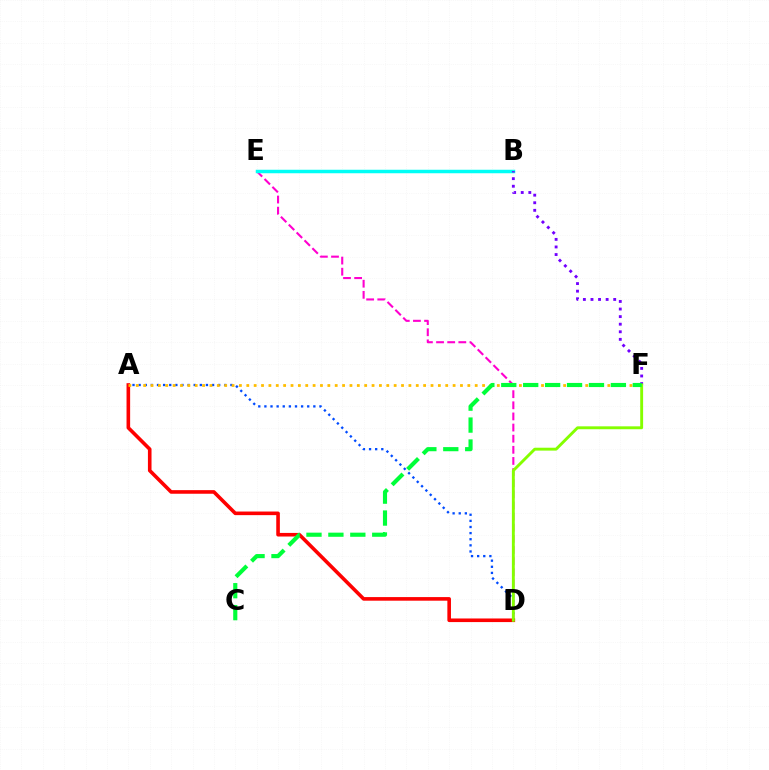{('D', 'E'): [{'color': '#ff00cf', 'line_style': 'dashed', 'thickness': 1.51}], ('B', 'E'): [{'color': '#00fff6', 'line_style': 'solid', 'thickness': 2.51}], ('B', 'F'): [{'color': '#7200ff', 'line_style': 'dotted', 'thickness': 2.06}], ('A', 'D'): [{'color': '#004bff', 'line_style': 'dotted', 'thickness': 1.66}, {'color': '#ff0000', 'line_style': 'solid', 'thickness': 2.6}], ('A', 'F'): [{'color': '#ffbd00', 'line_style': 'dotted', 'thickness': 2.0}], ('D', 'F'): [{'color': '#84ff00', 'line_style': 'solid', 'thickness': 2.08}], ('C', 'F'): [{'color': '#00ff39', 'line_style': 'dashed', 'thickness': 2.98}]}